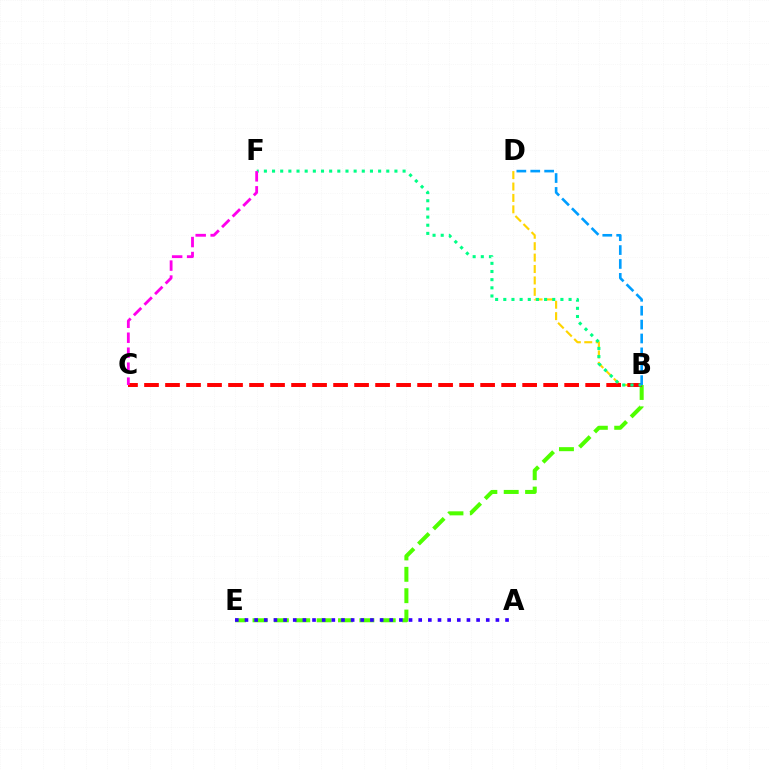{('B', 'D'): [{'color': '#ffd500', 'line_style': 'dashed', 'thickness': 1.55}, {'color': '#009eff', 'line_style': 'dashed', 'thickness': 1.89}], ('B', 'E'): [{'color': '#4fff00', 'line_style': 'dashed', 'thickness': 2.9}], ('B', 'C'): [{'color': '#ff0000', 'line_style': 'dashed', 'thickness': 2.85}], ('B', 'F'): [{'color': '#00ff86', 'line_style': 'dotted', 'thickness': 2.22}], ('A', 'E'): [{'color': '#3700ff', 'line_style': 'dotted', 'thickness': 2.62}], ('C', 'F'): [{'color': '#ff00ed', 'line_style': 'dashed', 'thickness': 2.03}]}